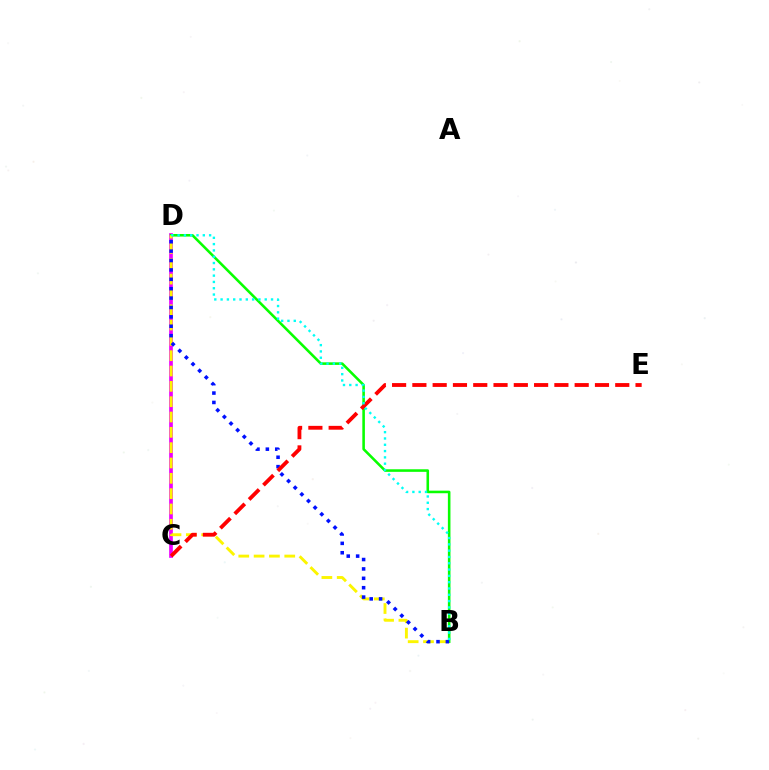{('C', 'D'): [{'color': '#ee00ff', 'line_style': 'solid', 'thickness': 2.66}], ('B', 'D'): [{'color': '#08ff00', 'line_style': 'solid', 'thickness': 1.85}, {'color': '#fcf500', 'line_style': 'dashed', 'thickness': 2.08}, {'color': '#0010ff', 'line_style': 'dotted', 'thickness': 2.55}, {'color': '#00fff6', 'line_style': 'dotted', 'thickness': 1.71}], ('C', 'E'): [{'color': '#ff0000', 'line_style': 'dashed', 'thickness': 2.76}]}